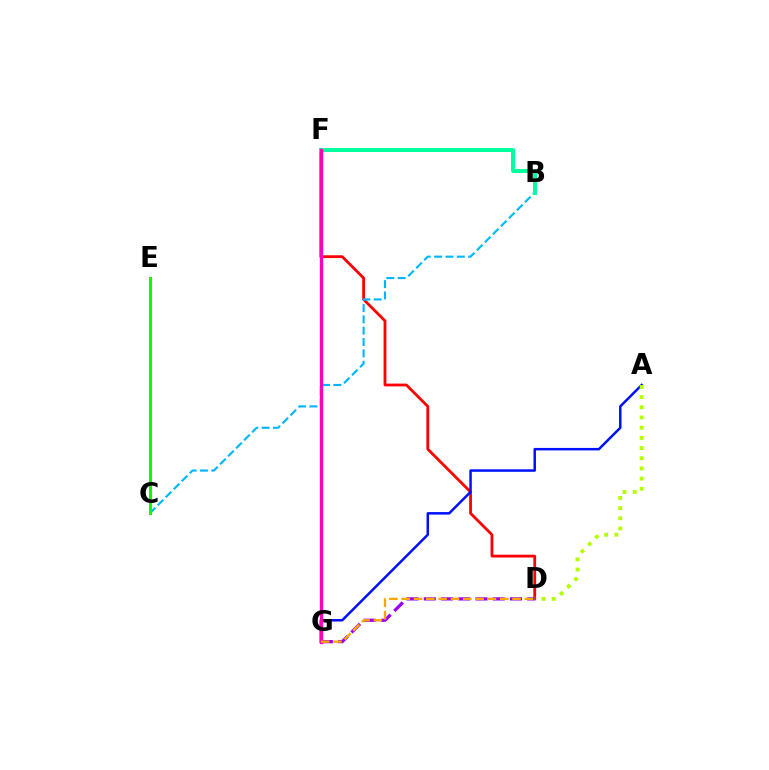{('D', 'F'): [{'color': '#ff0000', 'line_style': 'solid', 'thickness': 2.02}], ('A', 'G'): [{'color': '#0010ff', 'line_style': 'solid', 'thickness': 1.79}], ('B', 'C'): [{'color': '#00b5ff', 'line_style': 'dashed', 'thickness': 1.54}], ('B', 'F'): [{'color': '#00ff9d', 'line_style': 'solid', 'thickness': 2.84}], ('C', 'E'): [{'color': '#08ff00', 'line_style': 'solid', 'thickness': 2.16}], ('D', 'G'): [{'color': '#9b00ff', 'line_style': 'dashed', 'thickness': 2.34}, {'color': '#ffa500', 'line_style': 'dashed', 'thickness': 1.67}], ('A', 'D'): [{'color': '#b3ff00', 'line_style': 'dotted', 'thickness': 2.77}], ('F', 'G'): [{'color': '#ff00bd', 'line_style': 'solid', 'thickness': 2.38}]}